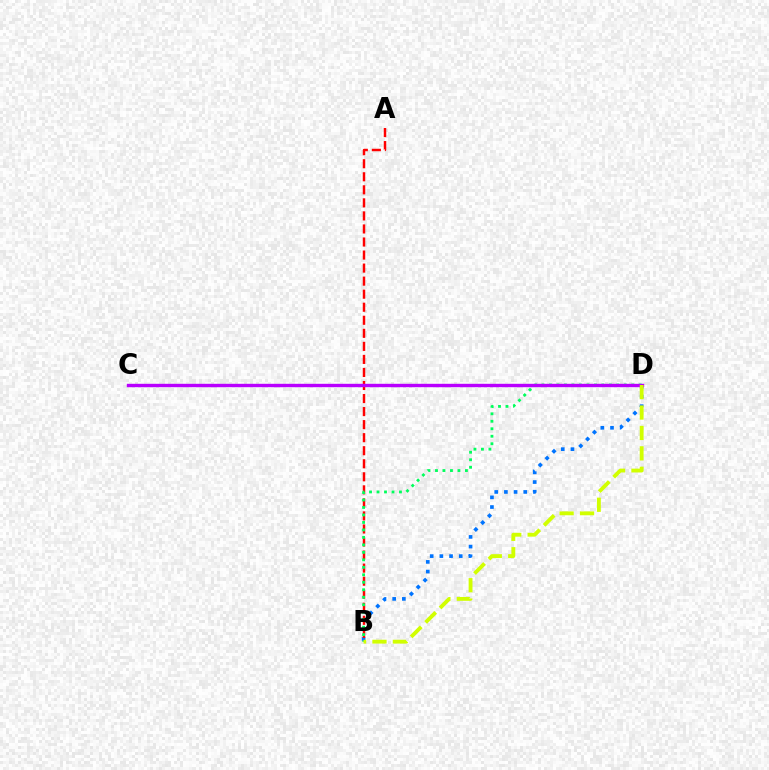{('B', 'D'): [{'color': '#0074ff', 'line_style': 'dotted', 'thickness': 2.63}, {'color': '#00ff5c', 'line_style': 'dotted', 'thickness': 2.03}, {'color': '#d1ff00', 'line_style': 'dashed', 'thickness': 2.77}], ('A', 'B'): [{'color': '#ff0000', 'line_style': 'dashed', 'thickness': 1.77}], ('C', 'D'): [{'color': '#b900ff', 'line_style': 'solid', 'thickness': 2.44}]}